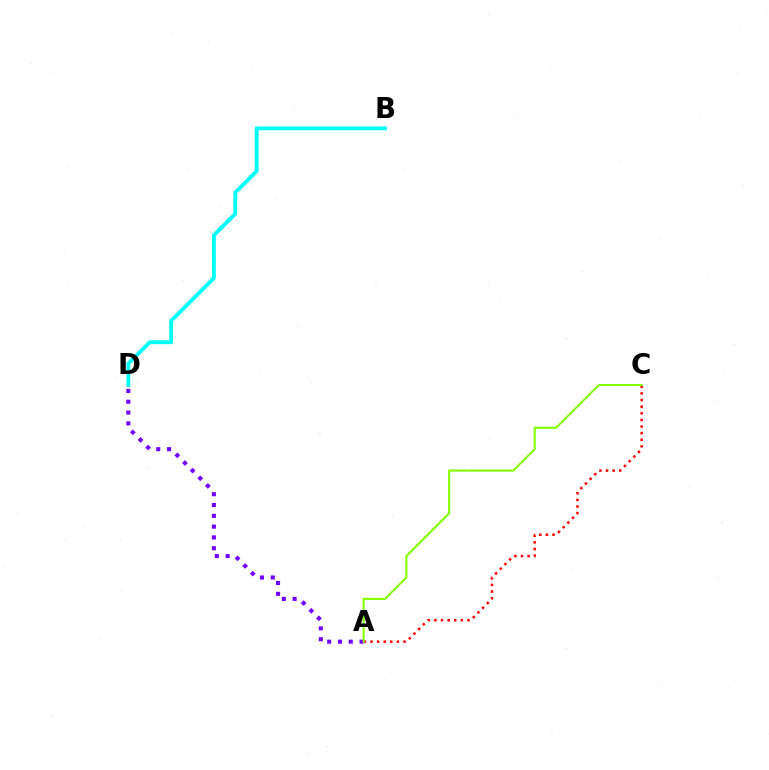{('B', 'D'): [{'color': '#00fff6', 'line_style': 'solid', 'thickness': 2.78}], ('A', 'C'): [{'color': '#ff0000', 'line_style': 'dotted', 'thickness': 1.8}, {'color': '#84ff00', 'line_style': 'solid', 'thickness': 1.51}], ('A', 'D'): [{'color': '#7200ff', 'line_style': 'dotted', 'thickness': 2.94}]}